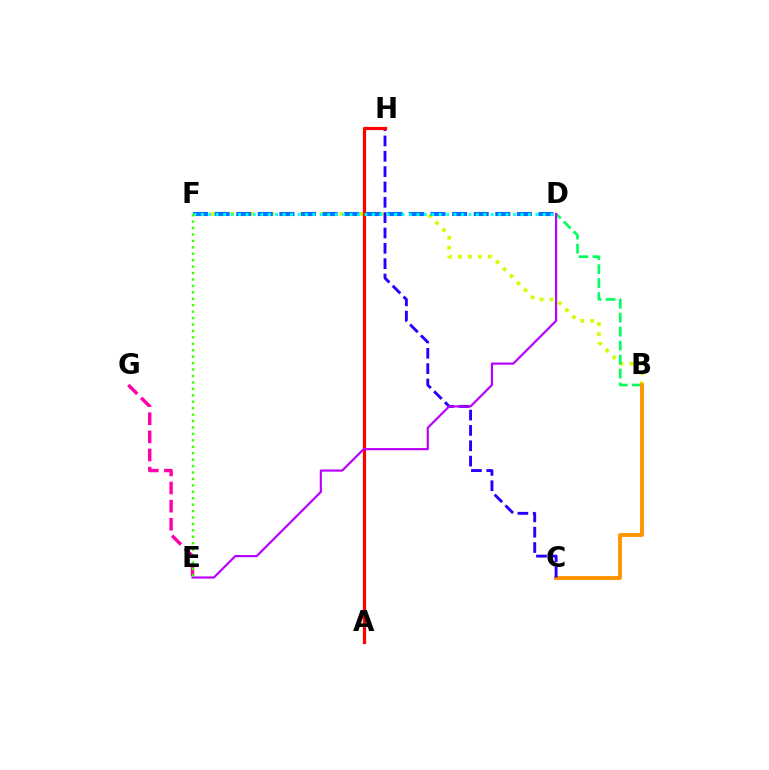{('B', 'F'): [{'color': '#d1ff00', 'line_style': 'dotted', 'thickness': 2.7}], ('D', 'F'): [{'color': '#0074ff', 'line_style': 'dashed', 'thickness': 2.93}, {'color': '#00fff6', 'line_style': 'dotted', 'thickness': 2.02}], ('B', 'D'): [{'color': '#00ff5c', 'line_style': 'dashed', 'thickness': 1.9}], ('B', 'C'): [{'color': '#ff9400', 'line_style': 'solid', 'thickness': 2.78}], ('E', 'G'): [{'color': '#ff00ac', 'line_style': 'dashed', 'thickness': 2.46}], ('C', 'H'): [{'color': '#2500ff', 'line_style': 'dashed', 'thickness': 2.08}], ('A', 'H'): [{'color': '#ff0000', 'line_style': 'solid', 'thickness': 2.3}], ('D', 'E'): [{'color': '#b900ff', 'line_style': 'solid', 'thickness': 1.56}], ('E', 'F'): [{'color': '#3dff00', 'line_style': 'dotted', 'thickness': 1.75}]}